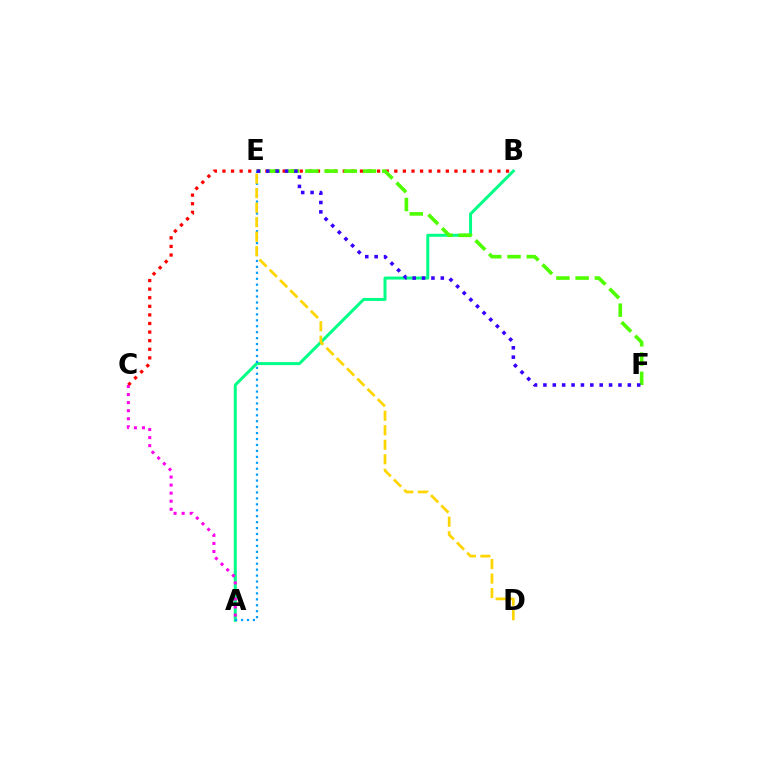{('B', 'C'): [{'color': '#ff0000', 'line_style': 'dotted', 'thickness': 2.33}], ('A', 'B'): [{'color': '#00ff86', 'line_style': 'solid', 'thickness': 2.16}], ('E', 'F'): [{'color': '#4fff00', 'line_style': 'dashed', 'thickness': 2.61}, {'color': '#3700ff', 'line_style': 'dotted', 'thickness': 2.55}], ('A', 'E'): [{'color': '#009eff', 'line_style': 'dotted', 'thickness': 1.61}], ('A', 'C'): [{'color': '#ff00ed', 'line_style': 'dotted', 'thickness': 2.19}], ('D', 'E'): [{'color': '#ffd500', 'line_style': 'dashed', 'thickness': 1.97}]}